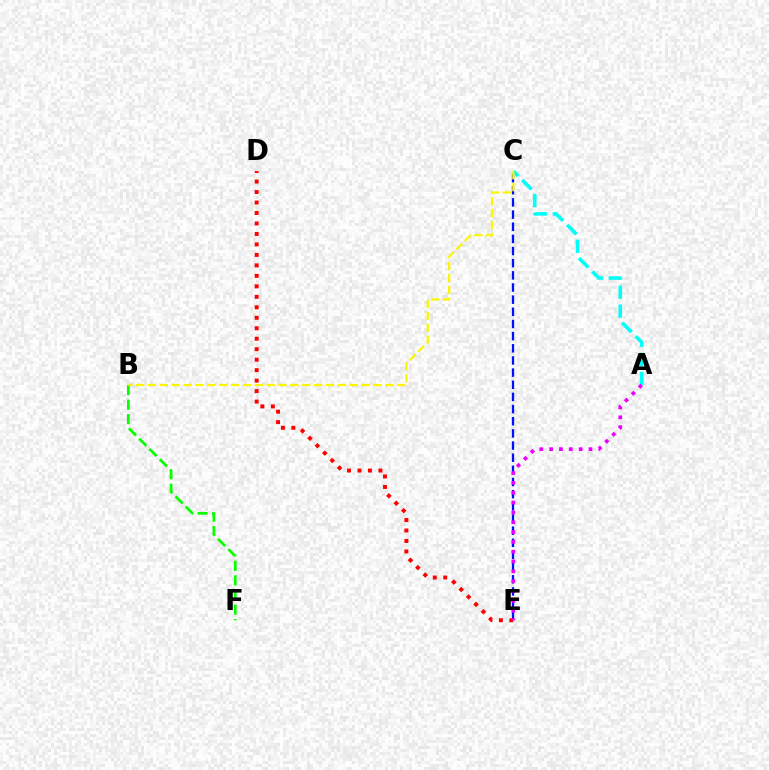{('C', 'E'): [{'color': '#0010ff', 'line_style': 'dashed', 'thickness': 1.65}], ('D', 'E'): [{'color': '#ff0000', 'line_style': 'dotted', 'thickness': 2.85}], ('B', 'F'): [{'color': '#08ff00', 'line_style': 'dashed', 'thickness': 1.98}], ('A', 'C'): [{'color': '#00fff6', 'line_style': 'dashed', 'thickness': 2.58}], ('A', 'E'): [{'color': '#ee00ff', 'line_style': 'dotted', 'thickness': 2.67}], ('B', 'C'): [{'color': '#fcf500', 'line_style': 'dashed', 'thickness': 1.61}]}